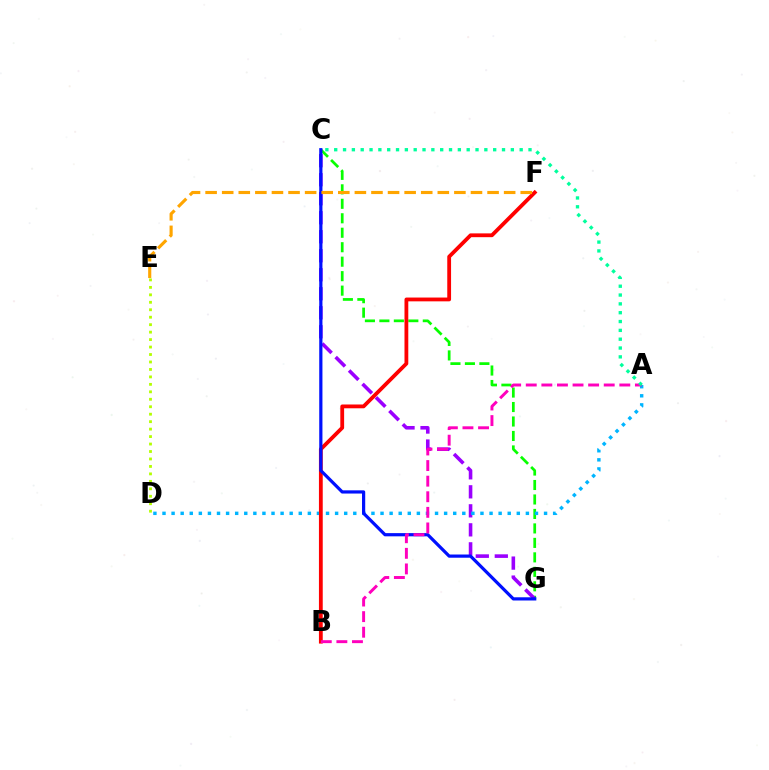{('C', 'G'): [{'color': '#08ff00', 'line_style': 'dashed', 'thickness': 1.97}, {'color': '#9b00ff', 'line_style': 'dashed', 'thickness': 2.58}, {'color': '#0010ff', 'line_style': 'solid', 'thickness': 2.31}], ('A', 'D'): [{'color': '#00b5ff', 'line_style': 'dotted', 'thickness': 2.47}], ('B', 'F'): [{'color': '#ff0000', 'line_style': 'solid', 'thickness': 2.74}], ('A', 'B'): [{'color': '#ff00bd', 'line_style': 'dashed', 'thickness': 2.12}], ('D', 'E'): [{'color': '#b3ff00', 'line_style': 'dotted', 'thickness': 2.03}], ('E', 'F'): [{'color': '#ffa500', 'line_style': 'dashed', 'thickness': 2.25}], ('A', 'C'): [{'color': '#00ff9d', 'line_style': 'dotted', 'thickness': 2.4}]}